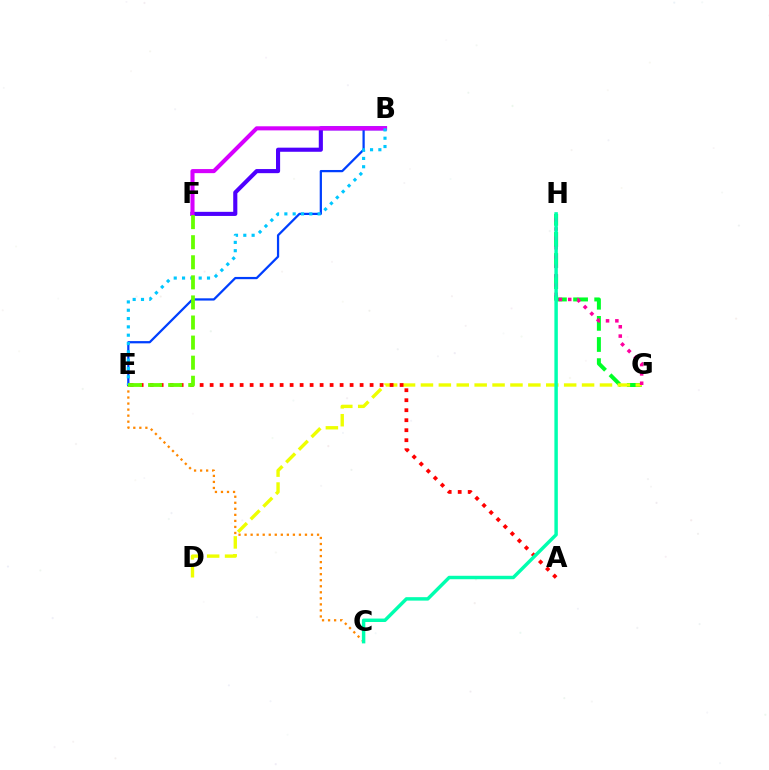{('G', 'H'): [{'color': '#00ff27', 'line_style': 'dashed', 'thickness': 2.87}, {'color': '#ff00a0', 'line_style': 'dotted', 'thickness': 2.54}], ('C', 'E'): [{'color': '#ff8800', 'line_style': 'dotted', 'thickness': 1.64}], ('B', 'F'): [{'color': '#4f00ff', 'line_style': 'solid', 'thickness': 2.96}, {'color': '#d600ff', 'line_style': 'solid', 'thickness': 2.94}], ('B', 'E'): [{'color': '#003fff', 'line_style': 'solid', 'thickness': 1.62}, {'color': '#00c7ff', 'line_style': 'dotted', 'thickness': 2.26}], ('D', 'G'): [{'color': '#eeff00', 'line_style': 'dashed', 'thickness': 2.43}], ('A', 'E'): [{'color': '#ff0000', 'line_style': 'dotted', 'thickness': 2.72}], ('E', 'F'): [{'color': '#66ff00', 'line_style': 'dashed', 'thickness': 2.73}], ('C', 'H'): [{'color': '#00ffaf', 'line_style': 'solid', 'thickness': 2.48}]}